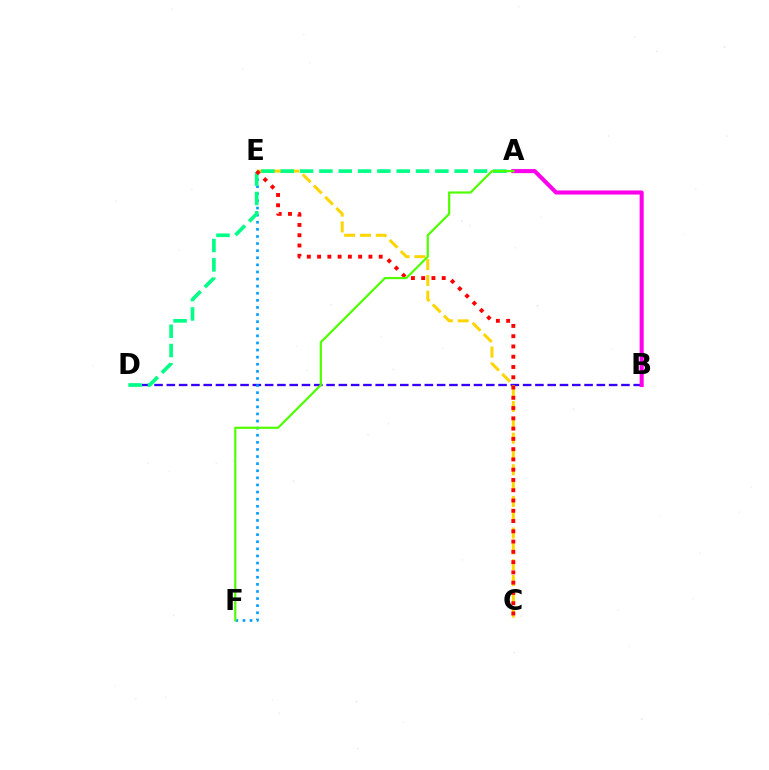{('B', 'D'): [{'color': '#3700ff', 'line_style': 'dashed', 'thickness': 1.67}], ('E', 'F'): [{'color': '#009eff', 'line_style': 'dotted', 'thickness': 1.93}], ('C', 'E'): [{'color': '#ffd500', 'line_style': 'dashed', 'thickness': 2.15}, {'color': '#ff0000', 'line_style': 'dotted', 'thickness': 2.79}], ('A', 'D'): [{'color': '#00ff86', 'line_style': 'dashed', 'thickness': 2.63}], ('A', 'B'): [{'color': '#ff00ed', 'line_style': 'solid', 'thickness': 2.93}], ('A', 'F'): [{'color': '#4fff00', 'line_style': 'solid', 'thickness': 1.58}]}